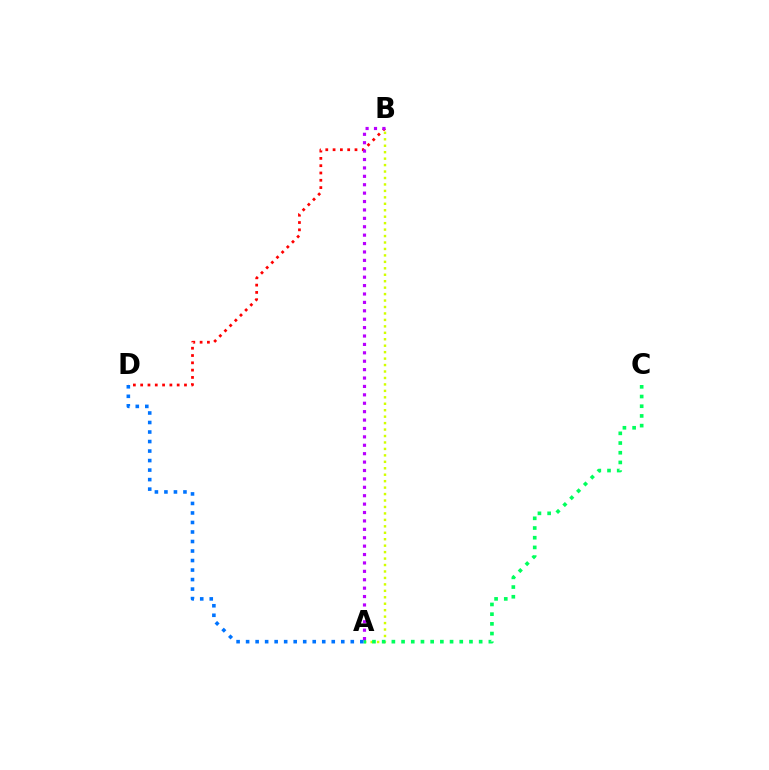{('B', 'D'): [{'color': '#ff0000', 'line_style': 'dotted', 'thickness': 1.98}], ('A', 'B'): [{'color': '#d1ff00', 'line_style': 'dotted', 'thickness': 1.75}, {'color': '#b900ff', 'line_style': 'dotted', 'thickness': 2.28}], ('A', 'C'): [{'color': '#00ff5c', 'line_style': 'dotted', 'thickness': 2.64}], ('A', 'D'): [{'color': '#0074ff', 'line_style': 'dotted', 'thickness': 2.59}]}